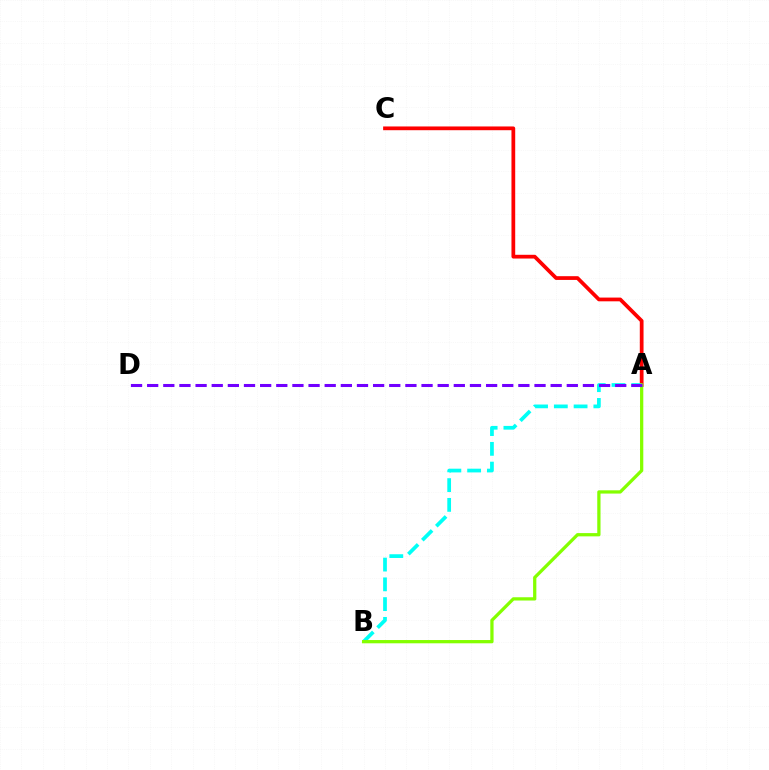{('A', 'C'): [{'color': '#ff0000', 'line_style': 'solid', 'thickness': 2.7}], ('A', 'B'): [{'color': '#00fff6', 'line_style': 'dashed', 'thickness': 2.68}, {'color': '#84ff00', 'line_style': 'solid', 'thickness': 2.35}], ('A', 'D'): [{'color': '#7200ff', 'line_style': 'dashed', 'thickness': 2.19}]}